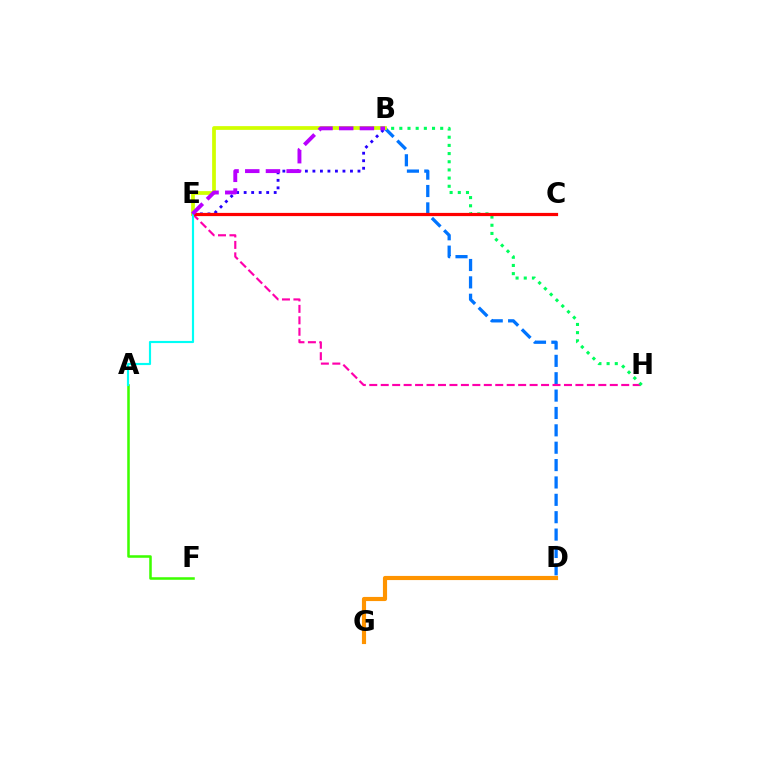{('B', 'D'): [{'color': '#0074ff', 'line_style': 'dashed', 'thickness': 2.36}], ('D', 'G'): [{'color': '#ff9400', 'line_style': 'solid', 'thickness': 2.99}], ('E', 'H'): [{'color': '#ff00ac', 'line_style': 'dashed', 'thickness': 1.56}], ('B', 'E'): [{'color': '#2500ff', 'line_style': 'dotted', 'thickness': 2.04}, {'color': '#d1ff00', 'line_style': 'solid', 'thickness': 2.69}, {'color': '#b900ff', 'line_style': 'dashed', 'thickness': 2.81}], ('B', 'H'): [{'color': '#00ff5c', 'line_style': 'dotted', 'thickness': 2.22}], ('A', 'F'): [{'color': '#3dff00', 'line_style': 'solid', 'thickness': 1.83}], ('C', 'E'): [{'color': '#ff0000', 'line_style': 'solid', 'thickness': 2.31}], ('A', 'E'): [{'color': '#00fff6', 'line_style': 'solid', 'thickness': 1.55}]}